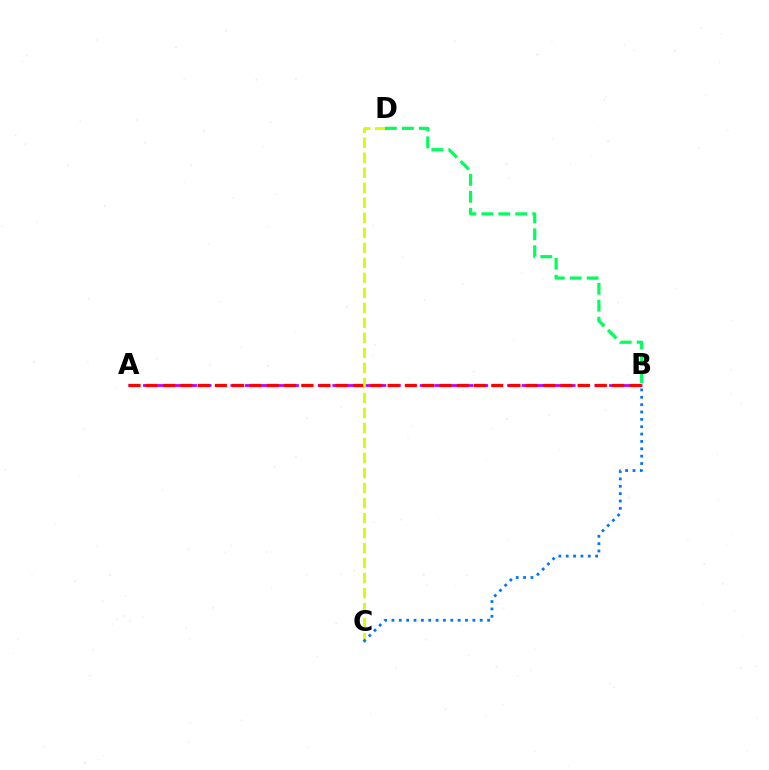{('A', 'B'): [{'color': '#b900ff', 'line_style': 'dashed', 'thickness': 1.98}, {'color': '#ff0000', 'line_style': 'dashed', 'thickness': 2.35}], ('C', 'D'): [{'color': '#d1ff00', 'line_style': 'dashed', 'thickness': 2.04}], ('B', 'D'): [{'color': '#00ff5c', 'line_style': 'dashed', 'thickness': 2.3}], ('B', 'C'): [{'color': '#0074ff', 'line_style': 'dotted', 'thickness': 2.0}]}